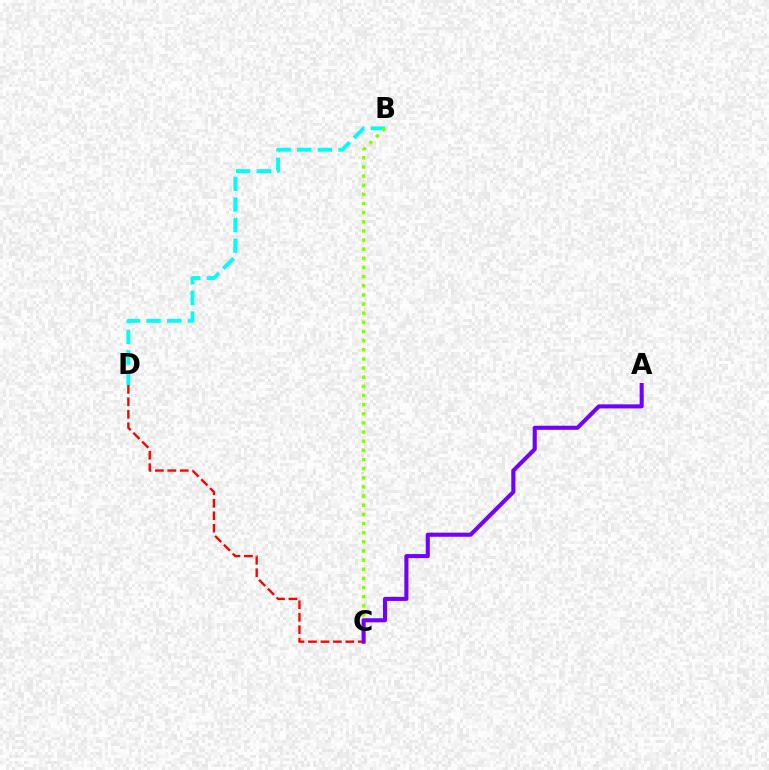{('C', 'D'): [{'color': '#ff0000', 'line_style': 'dashed', 'thickness': 1.69}], ('B', 'D'): [{'color': '#00fff6', 'line_style': 'dashed', 'thickness': 2.8}], ('B', 'C'): [{'color': '#84ff00', 'line_style': 'dotted', 'thickness': 2.48}], ('A', 'C'): [{'color': '#7200ff', 'line_style': 'solid', 'thickness': 2.94}]}